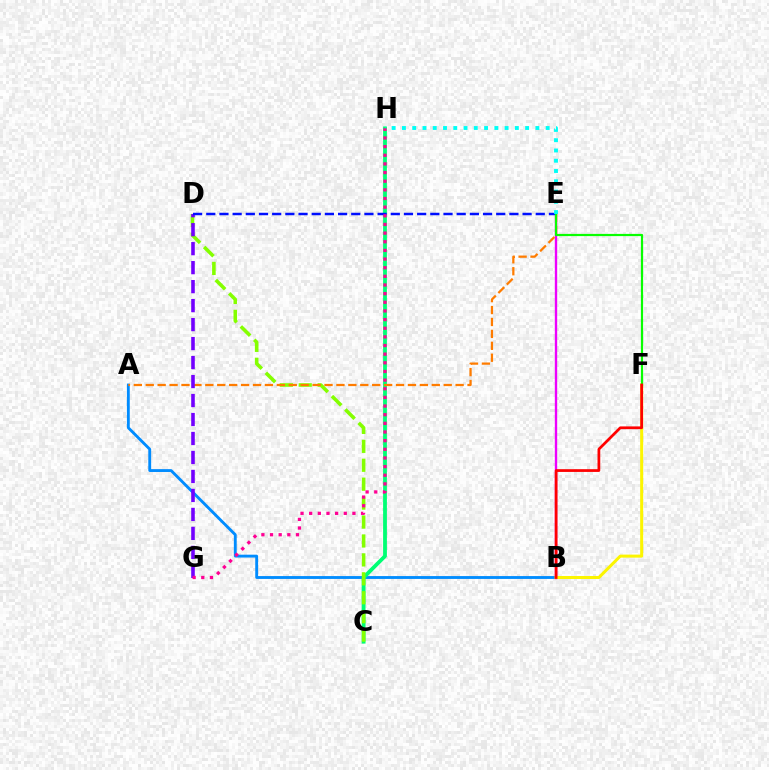{('A', 'B'): [{'color': '#008cff', 'line_style': 'solid', 'thickness': 2.06}], ('B', 'E'): [{'color': '#ee00ff', 'line_style': 'solid', 'thickness': 1.7}], ('B', 'F'): [{'color': '#fcf500', 'line_style': 'solid', 'thickness': 2.17}, {'color': '#ff0000', 'line_style': 'solid', 'thickness': 1.97}], ('C', 'H'): [{'color': '#00ff74', 'line_style': 'solid', 'thickness': 2.73}], ('C', 'D'): [{'color': '#84ff00', 'line_style': 'dashed', 'thickness': 2.57}], ('A', 'E'): [{'color': '#ff7c00', 'line_style': 'dashed', 'thickness': 1.62}], ('D', 'G'): [{'color': '#7200ff', 'line_style': 'dashed', 'thickness': 2.58}], ('D', 'E'): [{'color': '#0010ff', 'line_style': 'dashed', 'thickness': 1.79}], ('E', 'F'): [{'color': '#08ff00', 'line_style': 'solid', 'thickness': 1.59}], ('E', 'H'): [{'color': '#00fff6', 'line_style': 'dotted', 'thickness': 2.79}], ('G', 'H'): [{'color': '#ff0094', 'line_style': 'dotted', 'thickness': 2.35}]}